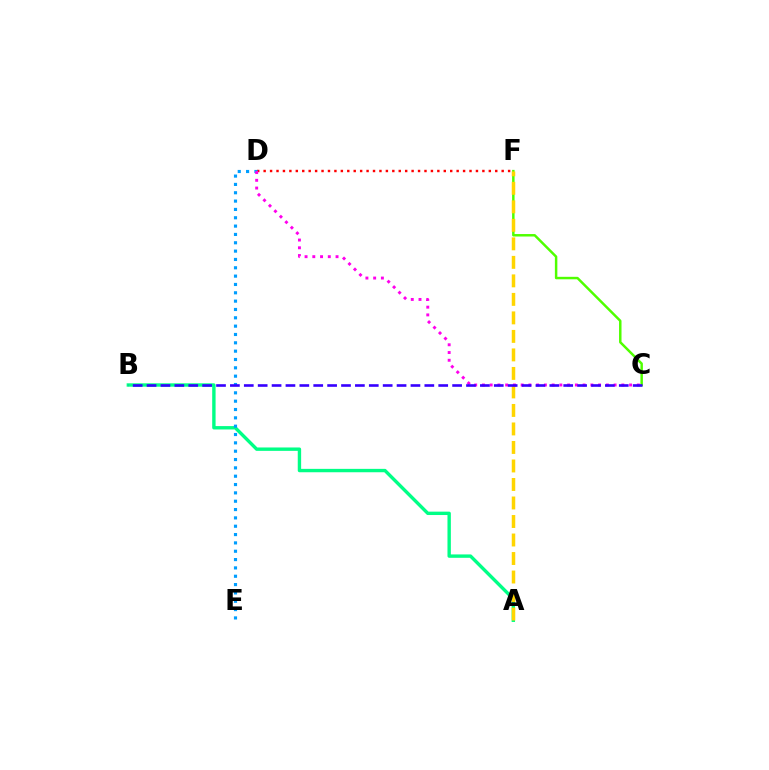{('C', 'F'): [{'color': '#4fff00', 'line_style': 'solid', 'thickness': 1.78}], ('A', 'B'): [{'color': '#00ff86', 'line_style': 'solid', 'thickness': 2.44}], ('D', 'F'): [{'color': '#ff0000', 'line_style': 'dotted', 'thickness': 1.75}], ('D', 'E'): [{'color': '#009eff', 'line_style': 'dotted', 'thickness': 2.27}], ('A', 'F'): [{'color': '#ffd500', 'line_style': 'dashed', 'thickness': 2.51}], ('C', 'D'): [{'color': '#ff00ed', 'line_style': 'dotted', 'thickness': 2.1}], ('B', 'C'): [{'color': '#3700ff', 'line_style': 'dashed', 'thickness': 1.89}]}